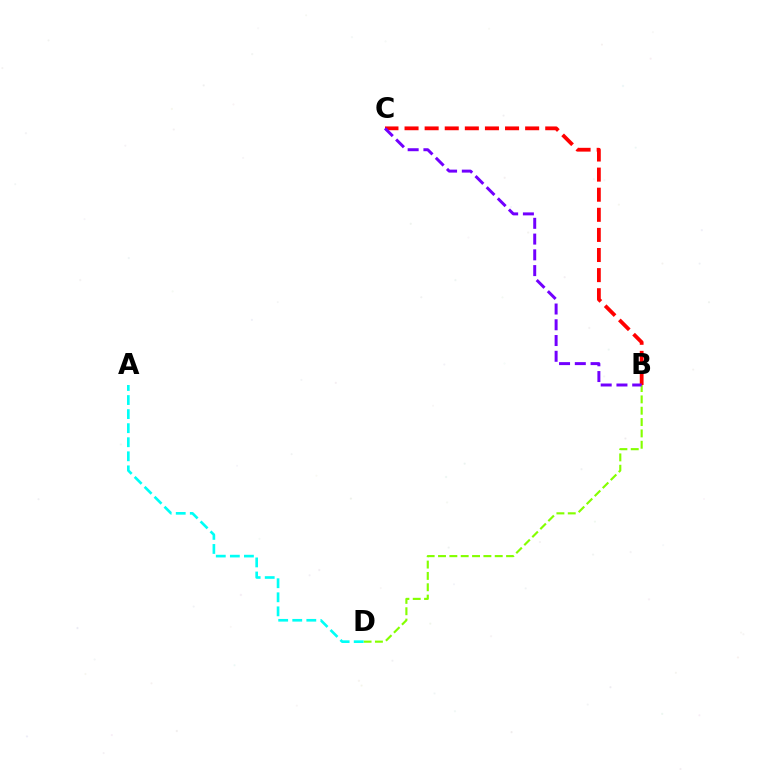{('B', 'C'): [{'color': '#ff0000', 'line_style': 'dashed', 'thickness': 2.73}, {'color': '#7200ff', 'line_style': 'dashed', 'thickness': 2.14}], ('B', 'D'): [{'color': '#84ff00', 'line_style': 'dashed', 'thickness': 1.54}], ('A', 'D'): [{'color': '#00fff6', 'line_style': 'dashed', 'thickness': 1.91}]}